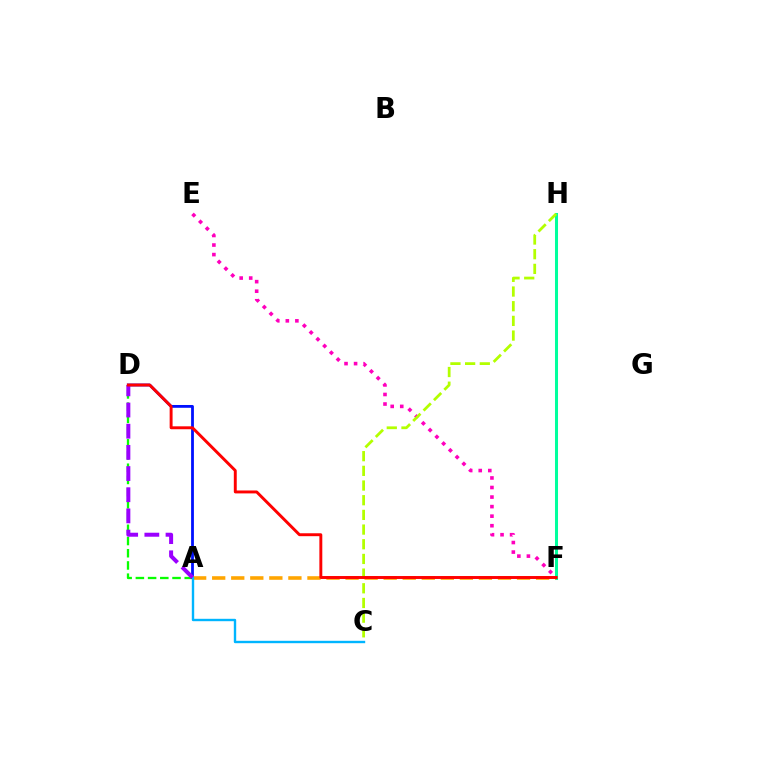{('A', 'D'): [{'color': '#08ff00', 'line_style': 'dashed', 'thickness': 1.66}, {'color': '#0010ff', 'line_style': 'solid', 'thickness': 2.02}, {'color': '#9b00ff', 'line_style': 'dashed', 'thickness': 2.88}], ('F', 'H'): [{'color': '#00ff9d', 'line_style': 'solid', 'thickness': 2.18}], ('A', 'F'): [{'color': '#ffa500', 'line_style': 'dashed', 'thickness': 2.59}], ('A', 'C'): [{'color': '#00b5ff', 'line_style': 'solid', 'thickness': 1.72}], ('E', 'F'): [{'color': '#ff00bd', 'line_style': 'dotted', 'thickness': 2.6}], ('C', 'H'): [{'color': '#b3ff00', 'line_style': 'dashed', 'thickness': 1.99}], ('D', 'F'): [{'color': '#ff0000', 'line_style': 'solid', 'thickness': 2.11}]}